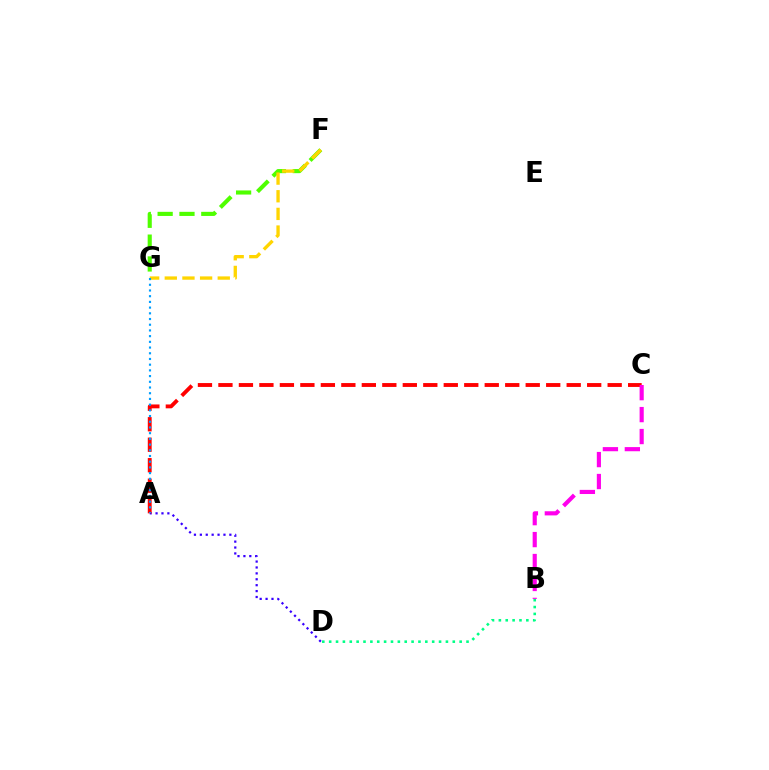{('A', 'D'): [{'color': '#3700ff', 'line_style': 'dotted', 'thickness': 1.6}], ('F', 'G'): [{'color': '#4fff00', 'line_style': 'dashed', 'thickness': 2.97}, {'color': '#ffd500', 'line_style': 'dashed', 'thickness': 2.4}], ('B', 'D'): [{'color': '#00ff86', 'line_style': 'dotted', 'thickness': 1.87}], ('A', 'C'): [{'color': '#ff0000', 'line_style': 'dashed', 'thickness': 2.78}], ('A', 'G'): [{'color': '#009eff', 'line_style': 'dotted', 'thickness': 1.55}], ('B', 'C'): [{'color': '#ff00ed', 'line_style': 'dashed', 'thickness': 2.98}]}